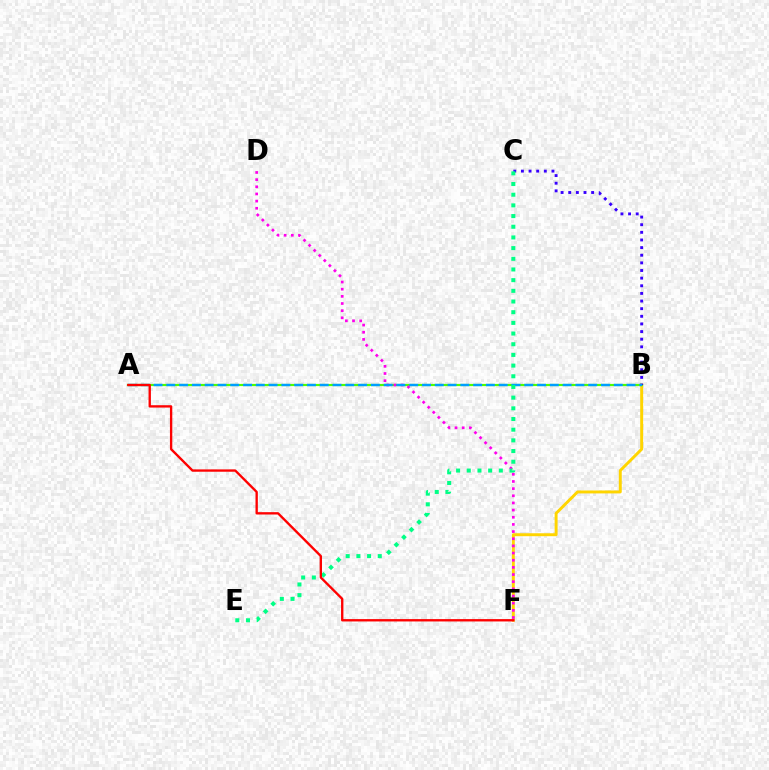{('B', 'F'): [{'color': '#ffd500', 'line_style': 'solid', 'thickness': 2.12}], ('A', 'B'): [{'color': '#4fff00', 'line_style': 'solid', 'thickness': 1.57}, {'color': '#009eff', 'line_style': 'dashed', 'thickness': 1.74}], ('D', 'F'): [{'color': '#ff00ed', 'line_style': 'dotted', 'thickness': 1.95}], ('B', 'C'): [{'color': '#3700ff', 'line_style': 'dotted', 'thickness': 2.07}], ('C', 'E'): [{'color': '#00ff86', 'line_style': 'dotted', 'thickness': 2.9}], ('A', 'F'): [{'color': '#ff0000', 'line_style': 'solid', 'thickness': 1.69}]}